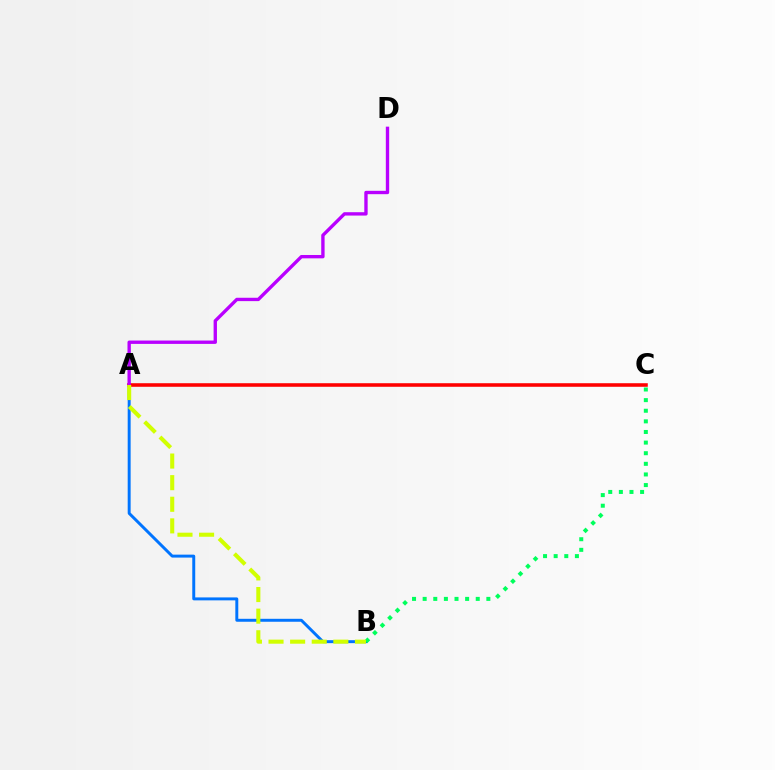{('A', 'B'): [{'color': '#0074ff', 'line_style': 'solid', 'thickness': 2.12}, {'color': '#d1ff00', 'line_style': 'dashed', 'thickness': 2.94}], ('A', 'C'): [{'color': '#ff0000', 'line_style': 'solid', 'thickness': 2.56}], ('A', 'D'): [{'color': '#b900ff', 'line_style': 'solid', 'thickness': 2.42}], ('B', 'C'): [{'color': '#00ff5c', 'line_style': 'dotted', 'thickness': 2.88}]}